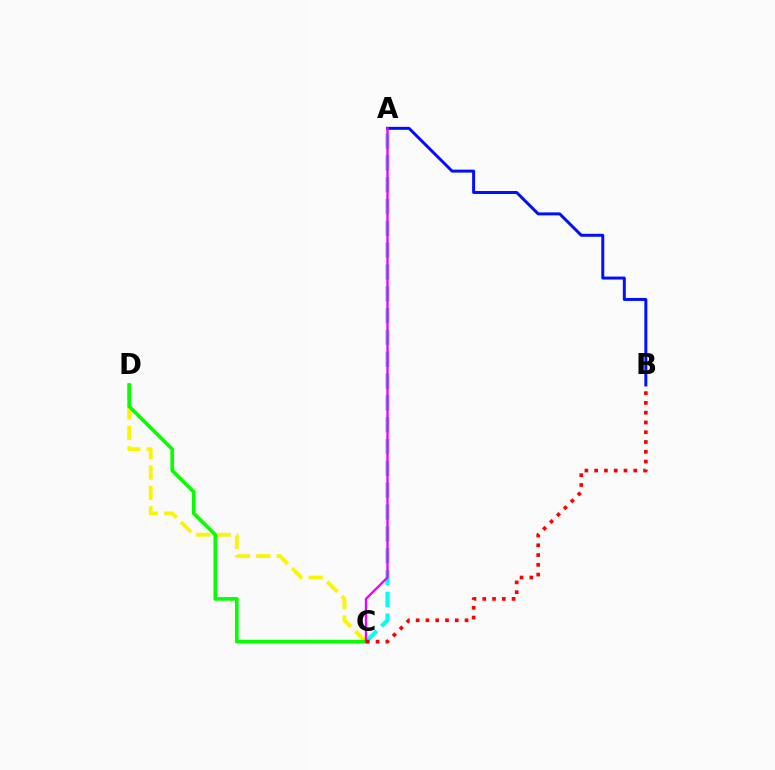{('C', 'D'): [{'color': '#fcf500', 'line_style': 'dashed', 'thickness': 2.77}, {'color': '#08ff00', 'line_style': 'solid', 'thickness': 2.64}], ('A', 'C'): [{'color': '#00fff6', 'line_style': 'dashed', 'thickness': 2.96}, {'color': '#ee00ff', 'line_style': 'solid', 'thickness': 1.69}], ('A', 'B'): [{'color': '#0010ff', 'line_style': 'solid', 'thickness': 2.14}], ('B', 'C'): [{'color': '#ff0000', 'line_style': 'dotted', 'thickness': 2.66}]}